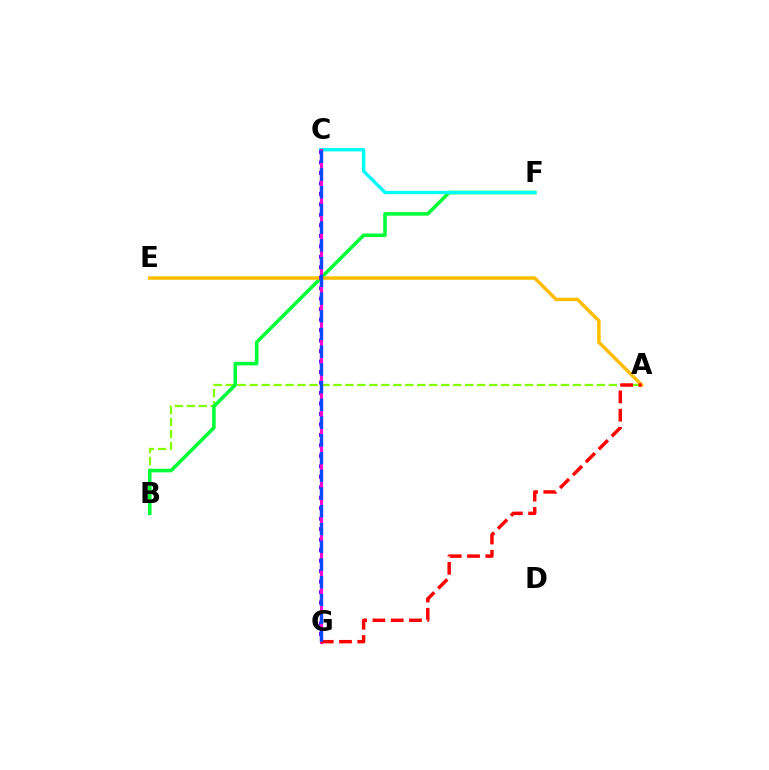{('A', 'B'): [{'color': '#84ff00', 'line_style': 'dashed', 'thickness': 1.63}], ('B', 'F'): [{'color': '#00ff39', 'line_style': 'solid', 'thickness': 2.57}], ('C', 'F'): [{'color': '#00fff6', 'line_style': 'solid', 'thickness': 2.42}], ('A', 'E'): [{'color': '#ffbd00', 'line_style': 'solid', 'thickness': 2.5}], ('C', 'G'): [{'color': '#7200ff', 'line_style': 'dotted', 'thickness': 2.85}, {'color': '#ff00cf', 'line_style': 'solid', 'thickness': 2.26}, {'color': '#004bff', 'line_style': 'dashed', 'thickness': 2.41}], ('A', 'G'): [{'color': '#ff0000', 'line_style': 'dashed', 'thickness': 2.48}]}